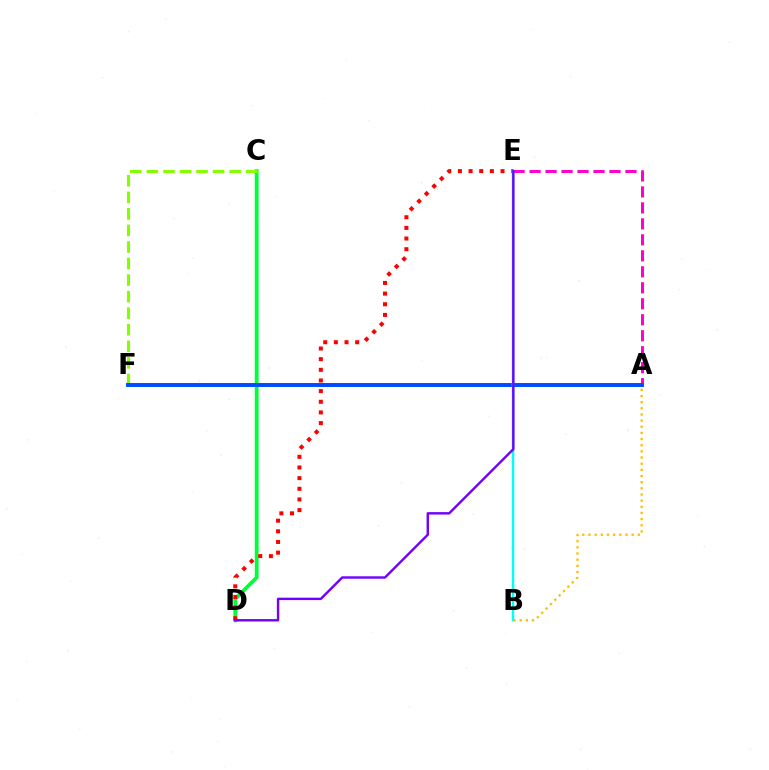{('C', 'D'): [{'color': '#00ff39', 'line_style': 'solid', 'thickness': 2.74}], ('A', 'E'): [{'color': '#ff00cf', 'line_style': 'dashed', 'thickness': 2.17}], ('C', 'F'): [{'color': '#84ff00', 'line_style': 'dashed', 'thickness': 2.25}], ('A', 'F'): [{'color': '#004bff', 'line_style': 'solid', 'thickness': 2.84}], ('D', 'E'): [{'color': '#ff0000', 'line_style': 'dotted', 'thickness': 2.89}, {'color': '#7200ff', 'line_style': 'solid', 'thickness': 1.74}], ('B', 'E'): [{'color': '#00fff6', 'line_style': 'solid', 'thickness': 1.77}], ('A', 'B'): [{'color': '#ffbd00', 'line_style': 'dotted', 'thickness': 1.67}]}